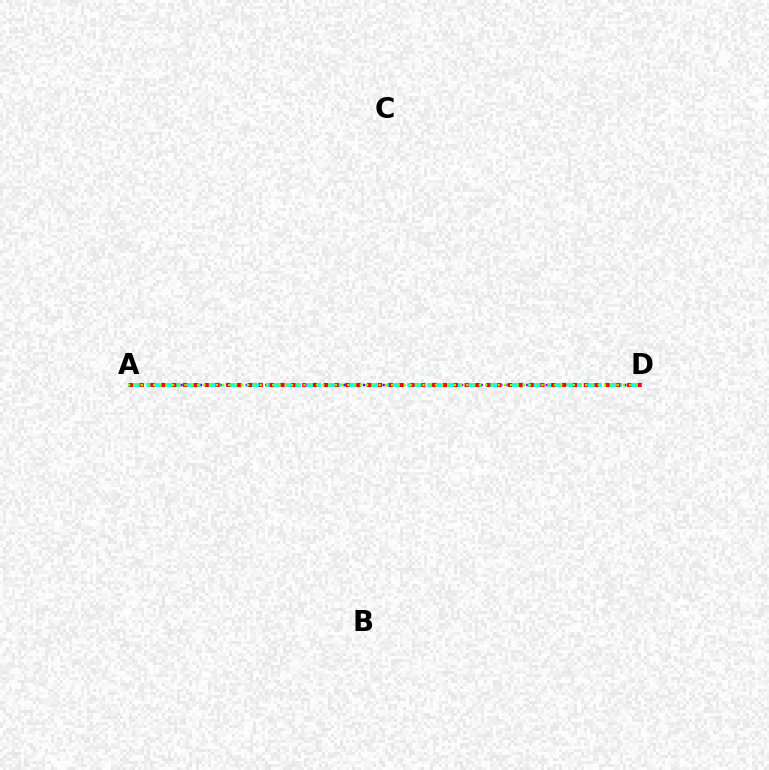{('A', 'D'): [{'color': '#7200ff', 'line_style': 'dotted', 'thickness': 1.77}, {'color': '#00fff6', 'line_style': 'dashed', 'thickness': 2.73}, {'color': '#ff0000', 'line_style': 'dotted', 'thickness': 2.94}, {'color': '#84ff00', 'line_style': 'dotted', 'thickness': 1.7}]}